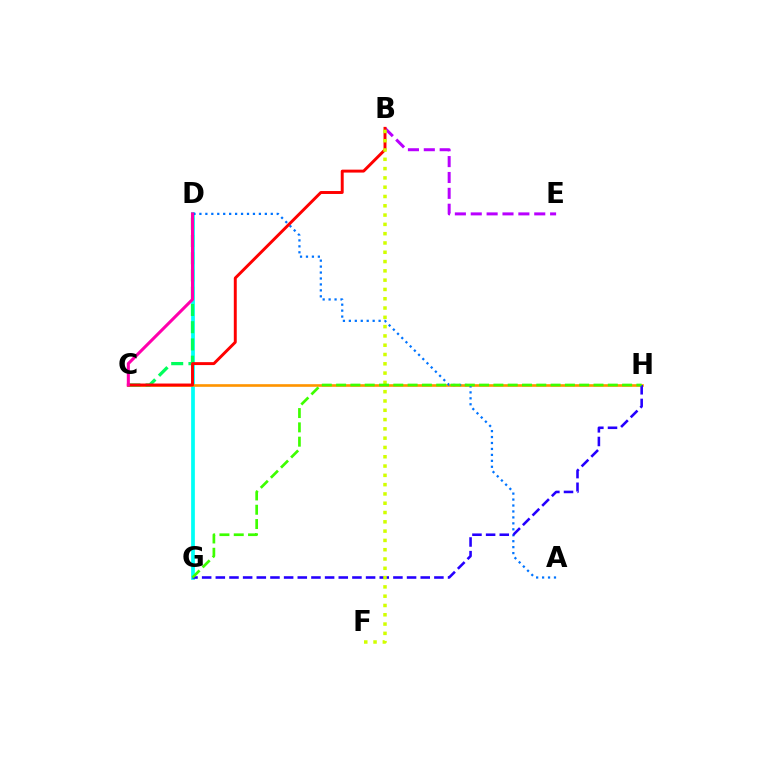{('D', 'G'): [{'color': '#00fff6', 'line_style': 'solid', 'thickness': 2.69}], ('B', 'E'): [{'color': '#b900ff', 'line_style': 'dashed', 'thickness': 2.16}], ('C', 'H'): [{'color': '#ff9400', 'line_style': 'solid', 'thickness': 1.9}], ('A', 'D'): [{'color': '#0074ff', 'line_style': 'dotted', 'thickness': 1.62}], ('C', 'D'): [{'color': '#00ff5c', 'line_style': 'dashed', 'thickness': 2.34}, {'color': '#ff00ac', 'line_style': 'solid', 'thickness': 2.2}], ('B', 'C'): [{'color': '#ff0000', 'line_style': 'solid', 'thickness': 2.11}], ('G', 'H'): [{'color': '#2500ff', 'line_style': 'dashed', 'thickness': 1.86}, {'color': '#3dff00', 'line_style': 'dashed', 'thickness': 1.94}], ('B', 'F'): [{'color': '#d1ff00', 'line_style': 'dotted', 'thickness': 2.53}]}